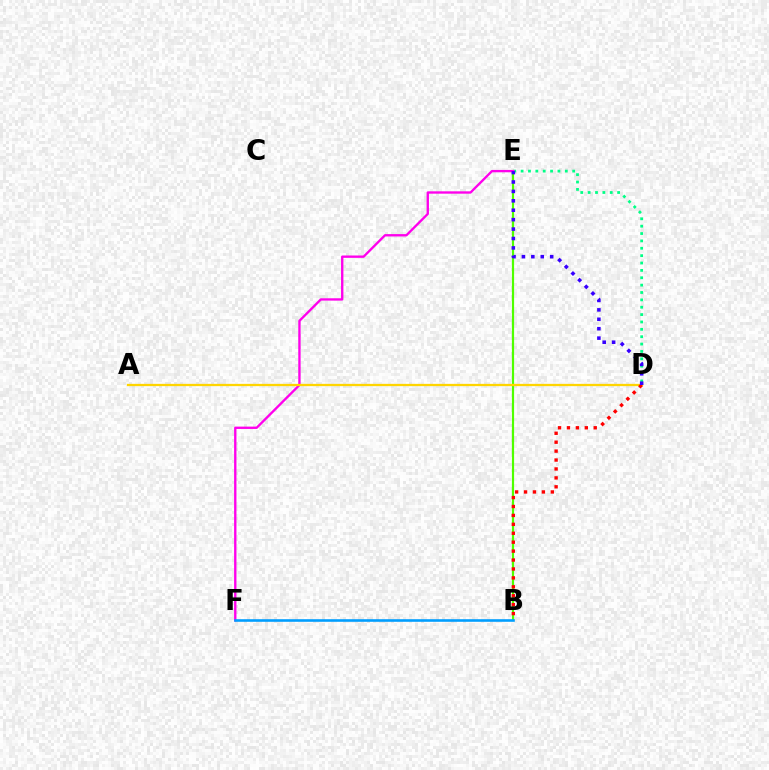{('B', 'E'): [{'color': '#4fff00', 'line_style': 'solid', 'thickness': 1.58}], ('D', 'E'): [{'color': '#00ff86', 'line_style': 'dotted', 'thickness': 2.0}, {'color': '#3700ff', 'line_style': 'dotted', 'thickness': 2.56}], ('E', 'F'): [{'color': '#ff00ed', 'line_style': 'solid', 'thickness': 1.69}], ('A', 'D'): [{'color': '#ffd500', 'line_style': 'solid', 'thickness': 1.64}], ('B', 'D'): [{'color': '#ff0000', 'line_style': 'dotted', 'thickness': 2.42}], ('B', 'F'): [{'color': '#009eff', 'line_style': 'solid', 'thickness': 1.87}]}